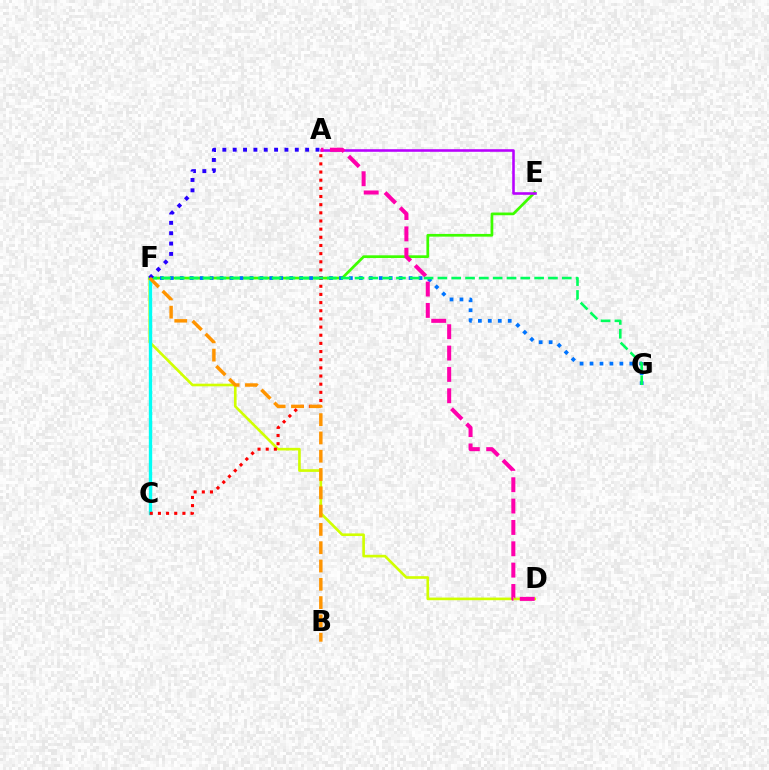{('D', 'F'): [{'color': '#d1ff00', 'line_style': 'solid', 'thickness': 1.9}], ('E', 'F'): [{'color': '#3dff00', 'line_style': 'solid', 'thickness': 1.95}], ('F', 'G'): [{'color': '#0074ff', 'line_style': 'dotted', 'thickness': 2.7}, {'color': '#00ff5c', 'line_style': 'dashed', 'thickness': 1.88}], ('A', 'E'): [{'color': '#b900ff', 'line_style': 'solid', 'thickness': 1.85}], ('A', 'D'): [{'color': '#ff00ac', 'line_style': 'dashed', 'thickness': 2.9}], ('C', 'F'): [{'color': '#00fff6', 'line_style': 'solid', 'thickness': 2.42}], ('A', 'C'): [{'color': '#ff0000', 'line_style': 'dotted', 'thickness': 2.22}], ('A', 'F'): [{'color': '#2500ff', 'line_style': 'dotted', 'thickness': 2.81}], ('B', 'F'): [{'color': '#ff9400', 'line_style': 'dashed', 'thickness': 2.49}]}